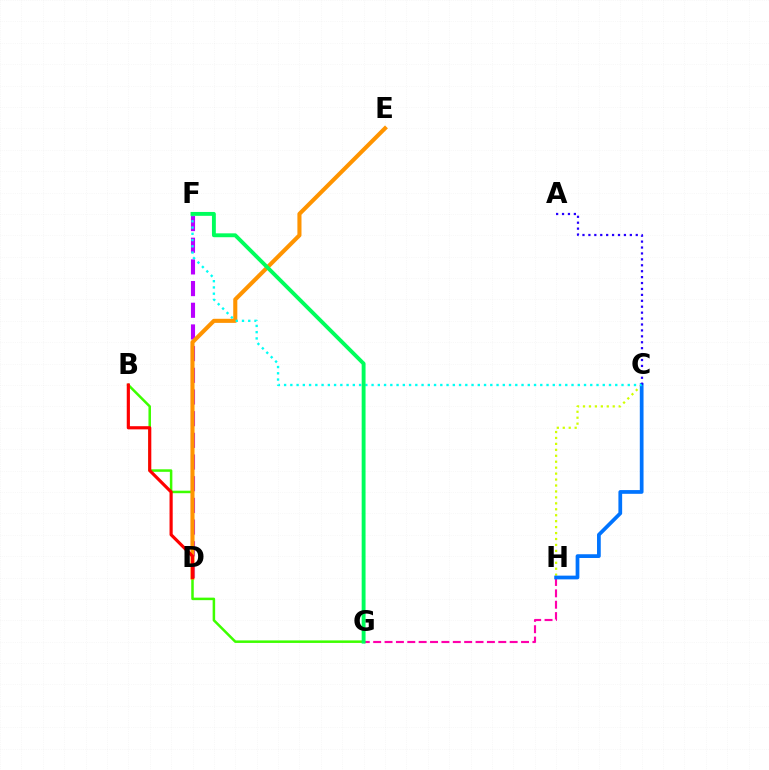{('C', 'H'): [{'color': '#d1ff00', 'line_style': 'dotted', 'thickness': 1.62}, {'color': '#0074ff', 'line_style': 'solid', 'thickness': 2.69}], ('D', 'F'): [{'color': '#b900ff', 'line_style': 'dashed', 'thickness': 2.95}], ('G', 'H'): [{'color': '#ff00ac', 'line_style': 'dashed', 'thickness': 1.55}], ('B', 'G'): [{'color': '#3dff00', 'line_style': 'solid', 'thickness': 1.81}], ('D', 'E'): [{'color': '#ff9400', 'line_style': 'solid', 'thickness': 2.94}], ('A', 'C'): [{'color': '#2500ff', 'line_style': 'dotted', 'thickness': 1.61}], ('C', 'F'): [{'color': '#00fff6', 'line_style': 'dotted', 'thickness': 1.7}], ('B', 'D'): [{'color': '#ff0000', 'line_style': 'solid', 'thickness': 2.28}], ('F', 'G'): [{'color': '#00ff5c', 'line_style': 'solid', 'thickness': 2.79}]}